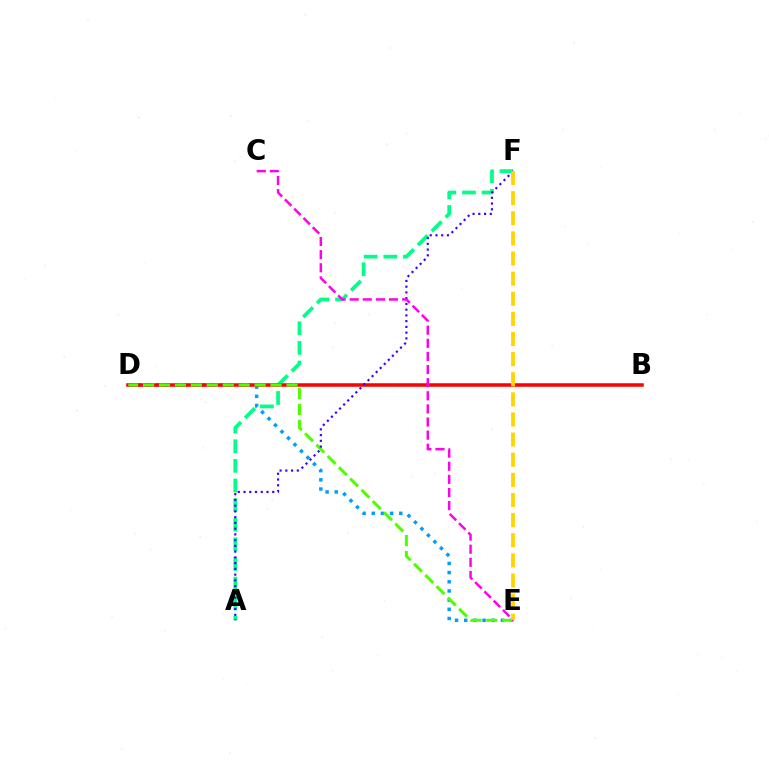{('A', 'F'): [{'color': '#00ff86', 'line_style': 'dashed', 'thickness': 2.67}, {'color': '#3700ff', 'line_style': 'dotted', 'thickness': 1.56}], ('D', 'E'): [{'color': '#009eff', 'line_style': 'dotted', 'thickness': 2.49}, {'color': '#4fff00', 'line_style': 'dashed', 'thickness': 2.17}], ('B', 'D'): [{'color': '#ff0000', 'line_style': 'solid', 'thickness': 2.54}], ('C', 'E'): [{'color': '#ff00ed', 'line_style': 'dashed', 'thickness': 1.78}], ('E', 'F'): [{'color': '#ffd500', 'line_style': 'dashed', 'thickness': 2.73}]}